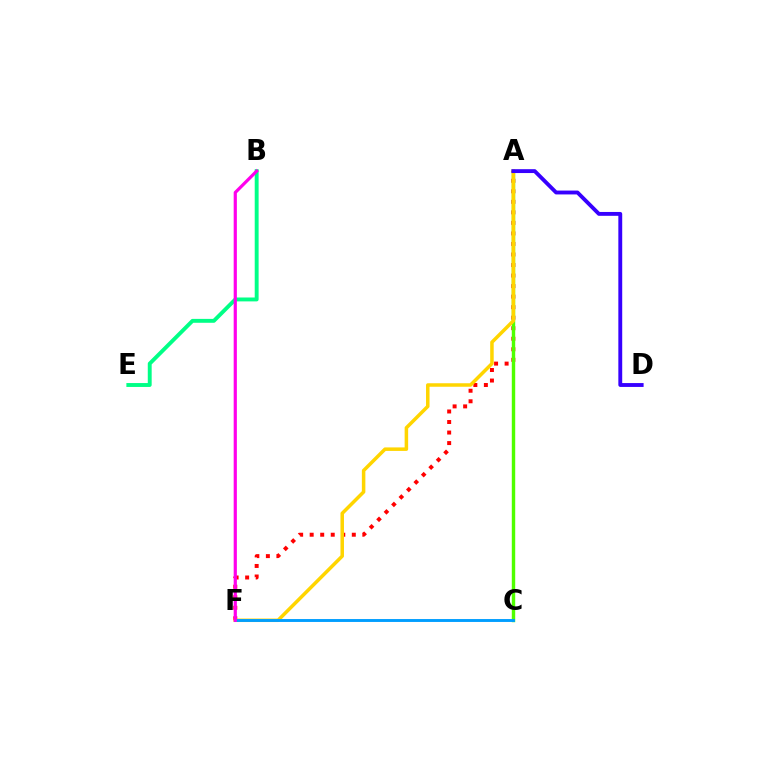{('A', 'F'): [{'color': '#ff0000', 'line_style': 'dotted', 'thickness': 2.86}, {'color': '#ffd500', 'line_style': 'solid', 'thickness': 2.53}], ('A', 'C'): [{'color': '#4fff00', 'line_style': 'solid', 'thickness': 2.46}], ('C', 'F'): [{'color': '#009eff', 'line_style': 'solid', 'thickness': 2.09}], ('B', 'E'): [{'color': '#00ff86', 'line_style': 'solid', 'thickness': 2.81}], ('A', 'D'): [{'color': '#3700ff', 'line_style': 'solid', 'thickness': 2.78}], ('B', 'F'): [{'color': '#ff00ed', 'line_style': 'solid', 'thickness': 2.29}]}